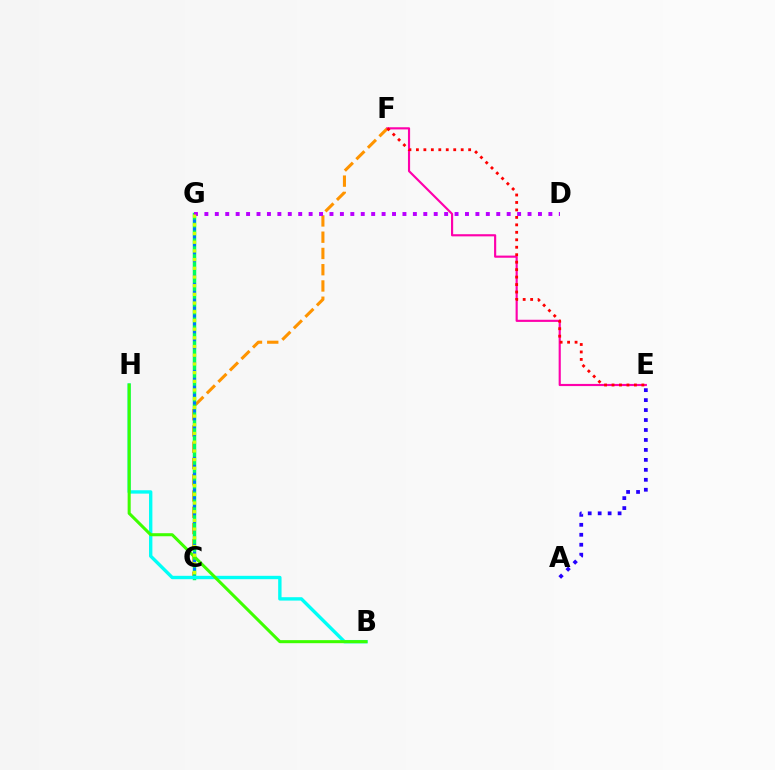{('C', 'F'): [{'color': '#ff9400', 'line_style': 'dashed', 'thickness': 2.21}], ('E', 'F'): [{'color': '#ff00ac', 'line_style': 'solid', 'thickness': 1.55}, {'color': '#ff0000', 'line_style': 'dotted', 'thickness': 2.03}], ('C', 'G'): [{'color': '#00ff5c', 'line_style': 'solid', 'thickness': 2.5}, {'color': '#0074ff', 'line_style': 'dotted', 'thickness': 2.15}, {'color': '#d1ff00', 'line_style': 'dotted', 'thickness': 2.36}], ('A', 'E'): [{'color': '#2500ff', 'line_style': 'dotted', 'thickness': 2.71}], ('B', 'H'): [{'color': '#00fff6', 'line_style': 'solid', 'thickness': 2.43}, {'color': '#3dff00', 'line_style': 'solid', 'thickness': 2.19}], ('D', 'G'): [{'color': '#b900ff', 'line_style': 'dotted', 'thickness': 2.83}]}